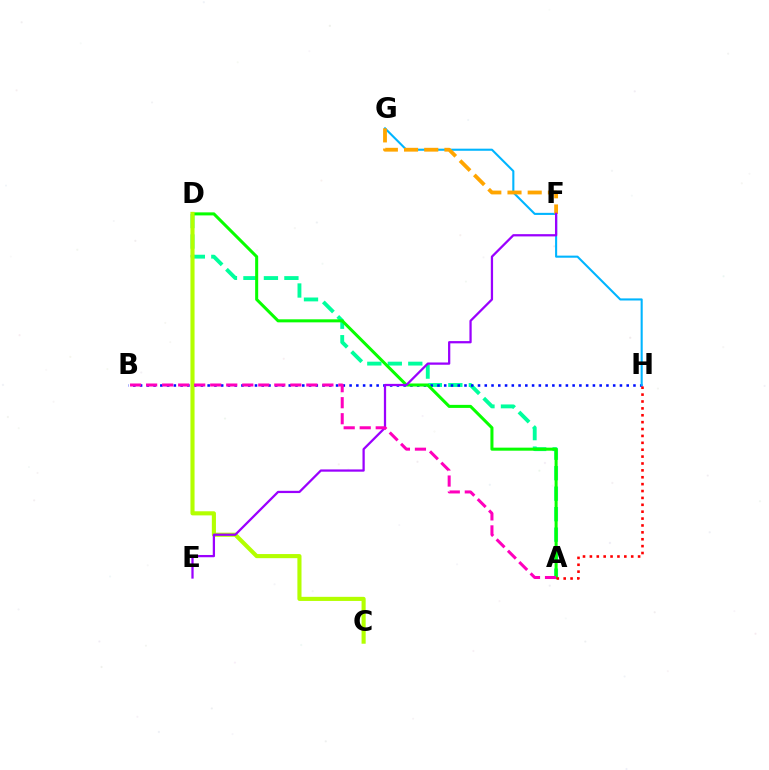{('A', 'D'): [{'color': '#00ff9d', 'line_style': 'dashed', 'thickness': 2.78}, {'color': '#08ff00', 'line_style': 'solid', 'thickness': 2.19}], ('B', 'H'): [{'color': '#0010ff', 'line_style': 'dotted', 'thickness': 1.84}], ('G', 'H'): [{'color': '#00b5ff', 'line_style': 'solid', 'thickness': 1.51}], ('F', 'G'): [{'color': '#ffa500', 'line_style': 'dashed', 'thickness': 2.74}], ('A', 'H'): [{'color': '#ff0000', 'line_style': 'dotted', 'thickness': 1.87}], ('C', 'D'): [{'color': '#b3ff00', 'line_style': 'solid', 'thickness': 2.96}], ('E', 'F'): [{'color': '#9b00ff', 'line_style': 'solid', 'thickness': 1.63}], ('A', 'B'): [{'color': '#ff00bd', 'line_style': 'dashed', 'thickness': 2.18}]}